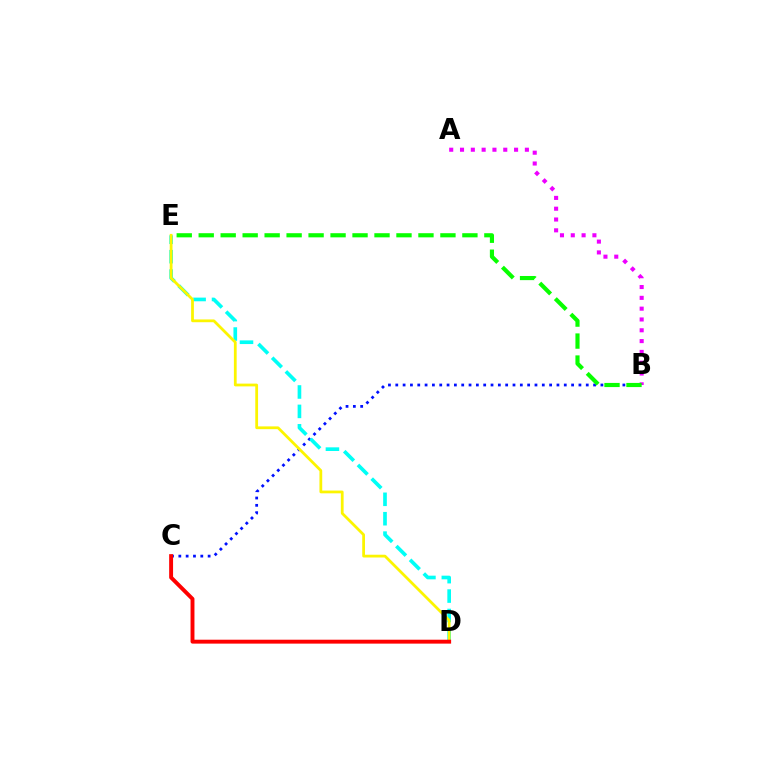{('B', 'C'): [{'color': '#0010ff', 'line_style': 'dotted', 'thickness': 1.99}], ('A', 'B'): [{'color': '#ee00ff', 'line_style': 'dotted', 'thickness': 2.94}], ('D', 'E'): [{'color': '#00fff6', 'line_style': 'dashed', 'thickness': 2.64}, {'color': '#fcf500', 'line_style': 'solid', 'thickness': 1.99}], ('B', 'E'): [{'color': '#08ff00', 'line_style': 'dashed', 'thickness': 2.99}], ('C', 'D'): [{'color': '#ff0000', 'line_style': 'solid', 'thickness': 2.82}]}